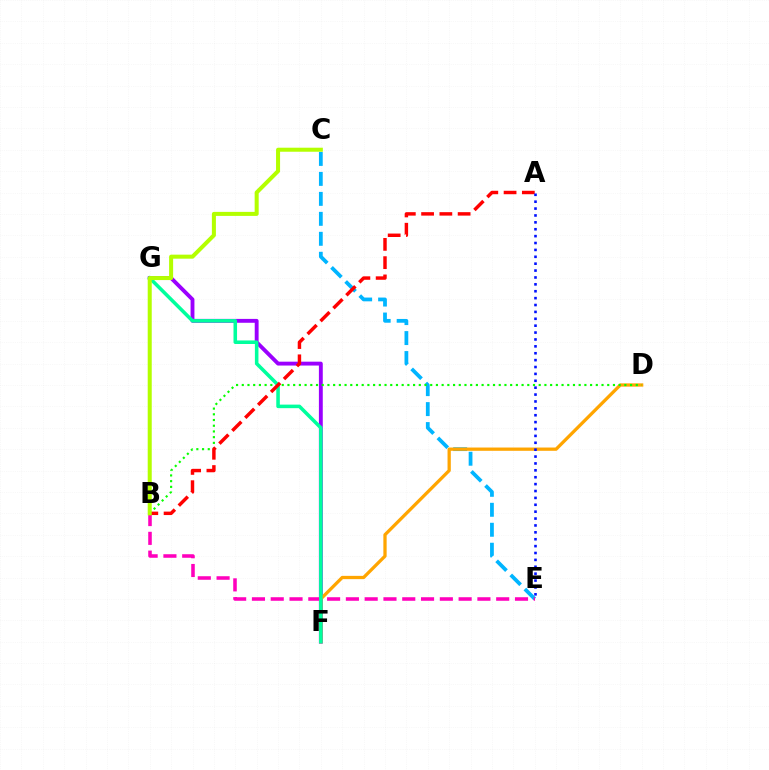{('C', 'E'): [{'color': '#00b5ff', 'line_style': 'dashed', 'thickness': 2.71}], ('F', 'G'): [{'color': '#9b00ff', 'line_style': 'solid', 'thickness': 2.79}, {'color': '#00ff9d', 'line_style': 'solid', 'thickness': 2.56}], ('D', 'F'): [{'color': '#ffa500', 'line_style': 'solid', 'thickness': 2.35}], ('B', 'E'): [{'color': '#ff00bd', 'line_style': 'dashed', 'thickness': 2.55}], ('B', 'D'): [{'color': '#08ff00', 'line_style': 'dotted', 'thickness': 1.55}], ('A', 'B'): [{'color': '#ff0000', 'line_style': 'dashed', 'thickness': 2.48}], ('B', 'C'): [{'color': '#b3ff00', 'line_style': 'solid', 'thickness': 2.9}], ('A', 'E'): [{'color': '#0010ff', 'line_style': 'dotted', 'thickness': 1.87}]}